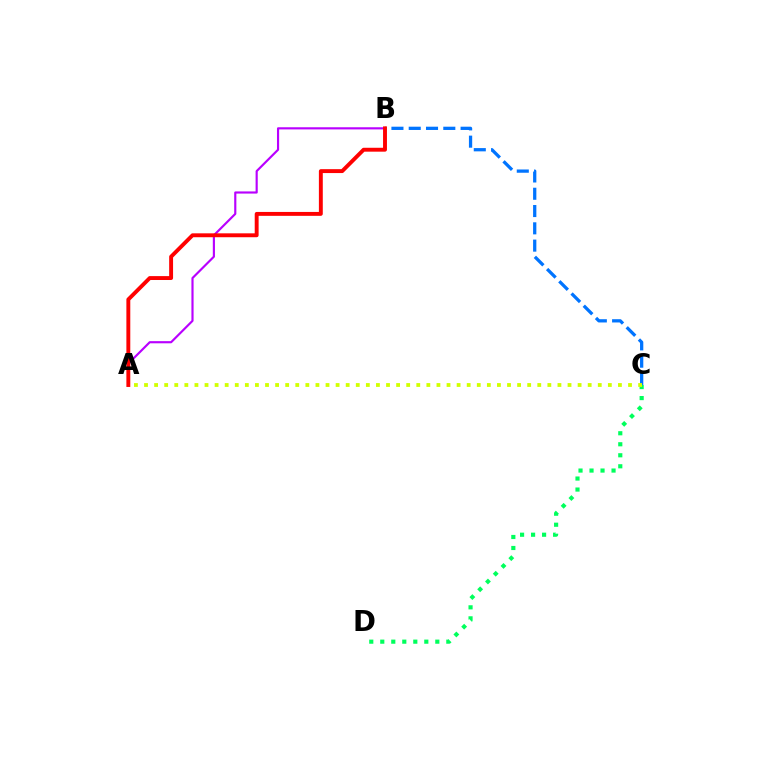{('C', 'D'): [{'color': '#00ff5c', 'line_style': 'dotted', 'thickness': 2.99}], ('B', 'C'): [{'color': '#0074ff', 'line_style': 'dashed', 'thickness': 2.35}], ('A', 'B'): [{'color': '#b900ff', 'line_style': 'solid', 'thickness': 1.55}, {'color': '#ff0000', 'line_style': 'solid', 'thickness': 2.81}], ('A', 'C'): [{'color': '#d1ff00', 'line_style': 'dotted', 'thickness': 2.74}]}